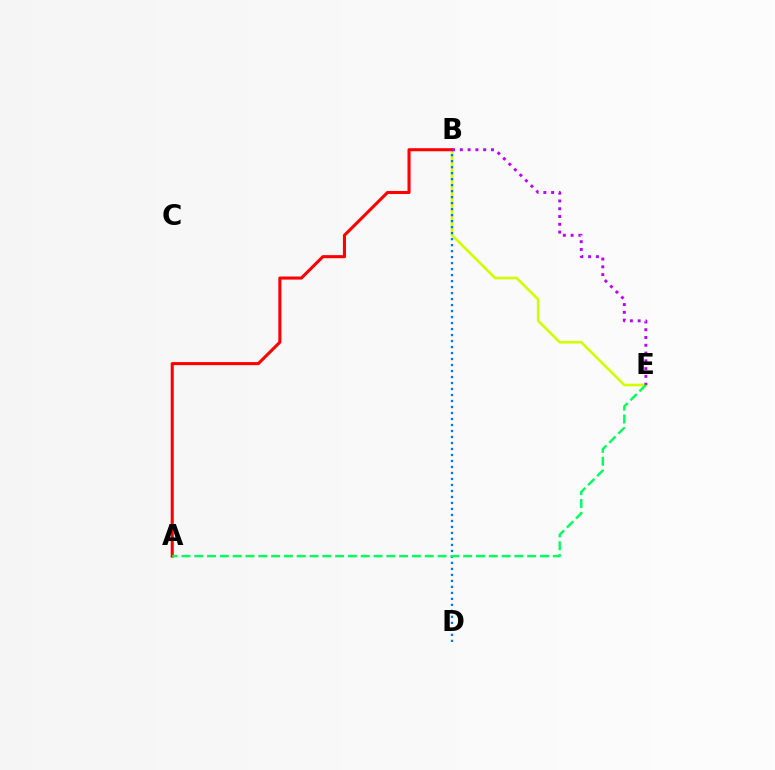{('B', 'E'): [{'color': '#d1ff00', 'line_style': 'solid', 'thickness': 1.91}, {'color': '#b900ff', 'line_style': 'dotted', 'thickness': 2.11}], ('A', 'B'): [{'color': '#ff0000', 'line_style': 'solid', 'thickness': 2.21}], ('B', 'D'): [{'color': '#0074ff', 'line_style': 'dotted', 'thickness': 1.63}], ('A', 'E'): [{'color': '#00ff5c', 'line_style': 'dashed', 'thickness': 1.74}]}